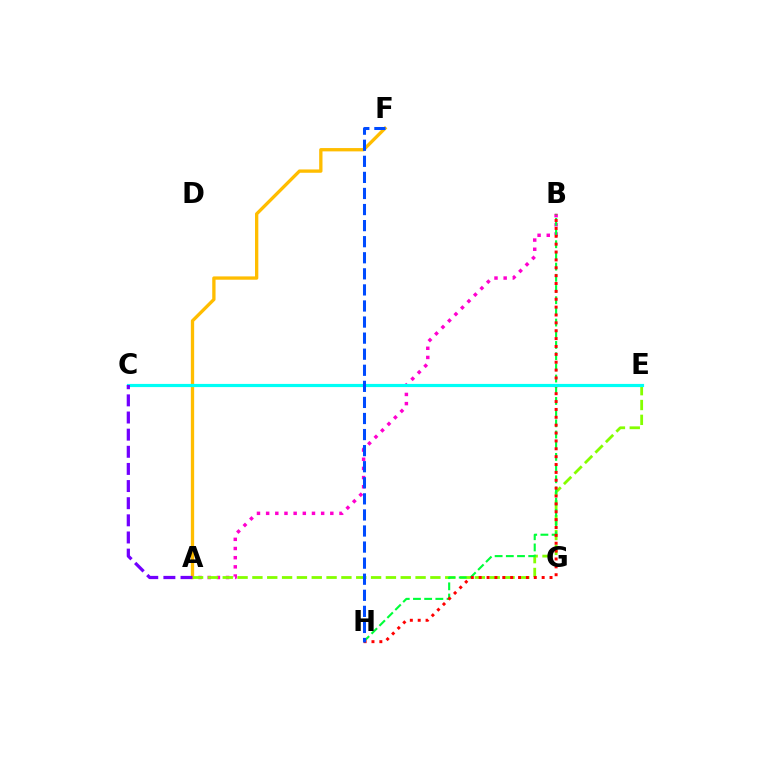{('A', 'B'): [{'color': '#ff00cf', 'line_style': 'dotted', 'thickness': 2.49}], ('A', 'F'): [{'color': '#ffbd00', 'line_style': 'solid', 'thickness': 2.39}], ('A', 'E'): [{'color': '#84ff00', 'line_style': 'dashed', 'thickness': 2.02}], ('B', 'H'): [{'color': '#00ff39', 'line_style': 'dashed', 'thickness': 1.52}, {'color': '#ff0000', 'line_style': 'dotted', 'thickness': 2.14}], ('C', 'E'): [{'color': '#00fff6', 'line_style': 'solid', 'thickness': 2.28}], ('F', 'H'): [{'color': '#004bff', 'line_style': 'dashed', 'thickness': 2.18}], ('A', 'C'): [{'color': '#7200ff', 'line_style': 'dashed', 'thickness': 2.33}]}